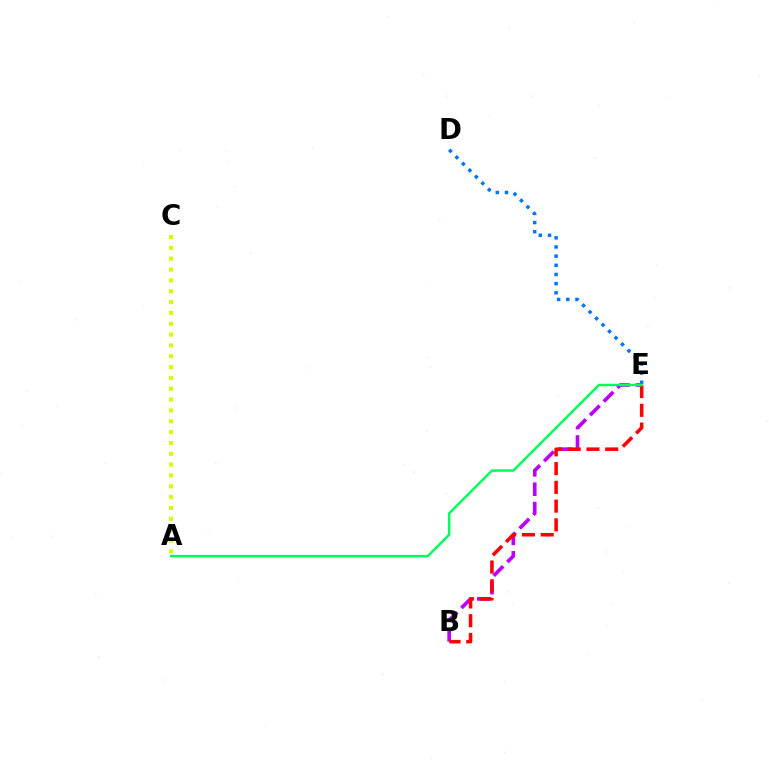{('B', 'E'): [{'color': '#b900ff', 'line_style': 'dashed', 'thickness': 2.63}, {'color': '#ff0000', 'line_style': 'dashed', 'thickness': 2.55}], ('D', 'E'): [{'color': '#0074ff', 'line_style': 'dotted', 'thickness': 2.49}], ('A', 'E'): [{'color': '#00ff5c', 'line_style': 'solid', 'thickness': 1.79}], ('A', 'C'): [{'color': '#d1ff00', 'line_style': 'dotted', 'thickness': 2.94}]}